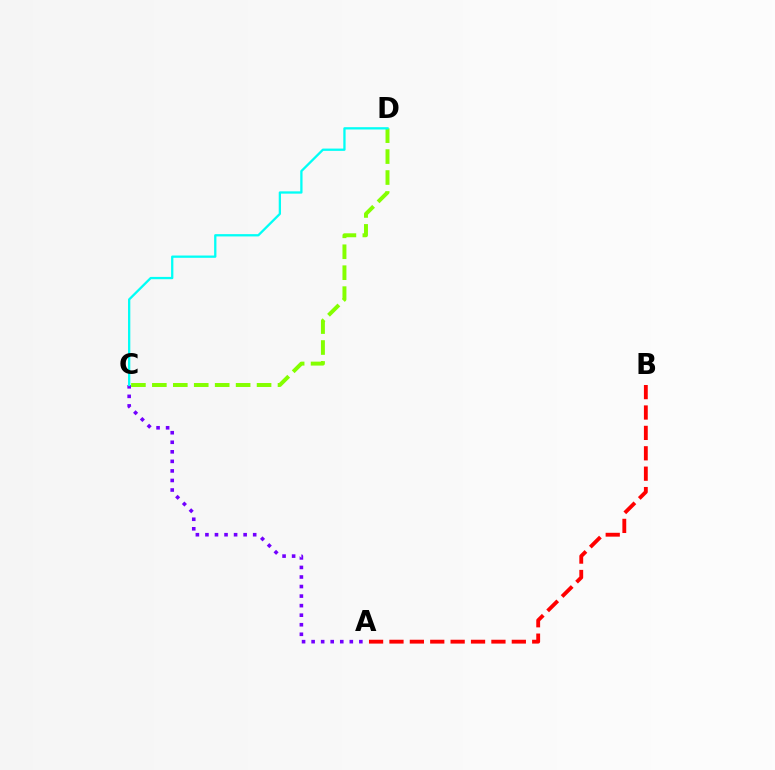{('C', 'D'): [{'color': '#84ff00', 'line_style': 'dashed', 'thickness': 2.85}, {'color': '#00fff6', 'line_style': 'solid', 'thickness': 1.65}], ('A', 'C'): [{'color': '#7200ff', 'line_style': 'dotted', 'thickness': 2.59}], ('A', 'B'): [{'color': '#ff0000', 'line_style': 'dashed', 'thickness': 2.77}]}